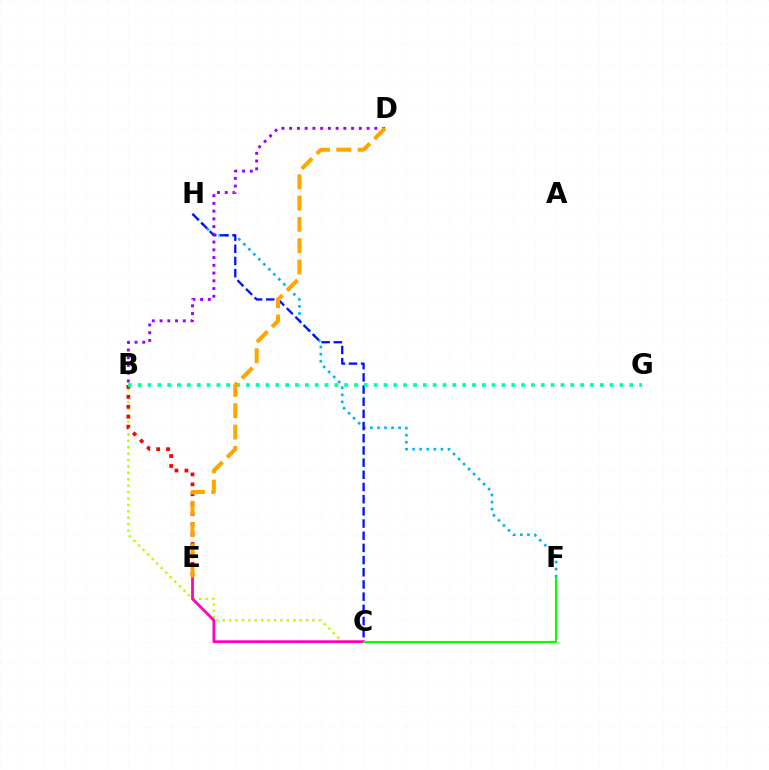{('B', 'C'): [{'color': '#b3ff00', 'line_style': 'dotted', 'thickness': 1.74}], ('F', 'H'): [{'color': '#00b5ff', 'line_style': 'dotted', 'thickness': 1.92}], ('B', 'E'): [{'color': '#ff0000', 'line_style': 'dotted', 'thickness': 2.7}], ('C', 'E'): [{'color': '#ff00bd', 'line_style': 'solid', 'thickness': 1.99}], ('C', 'H'): [{'color': '#0010ff', 'line_style': 'dashed', 'thickness': 1.66}], ('B', 'D'): [{'color': '#9b00ff', 'line_style': 'dotted', 'thickness': 2.1}], ('B', 'G'): [{'color': '#00ff9d', 'line_style': 'dotted', 'thickness': 2.67}], ('C', 'F'): [{'color': '#08ff00', 'line_style': 'solid', 'thickness': 1.53}], ('D', 'E'): [{'color': '#ffa500', 'line_style': 'dashed', 'thickness': 2.89}]}